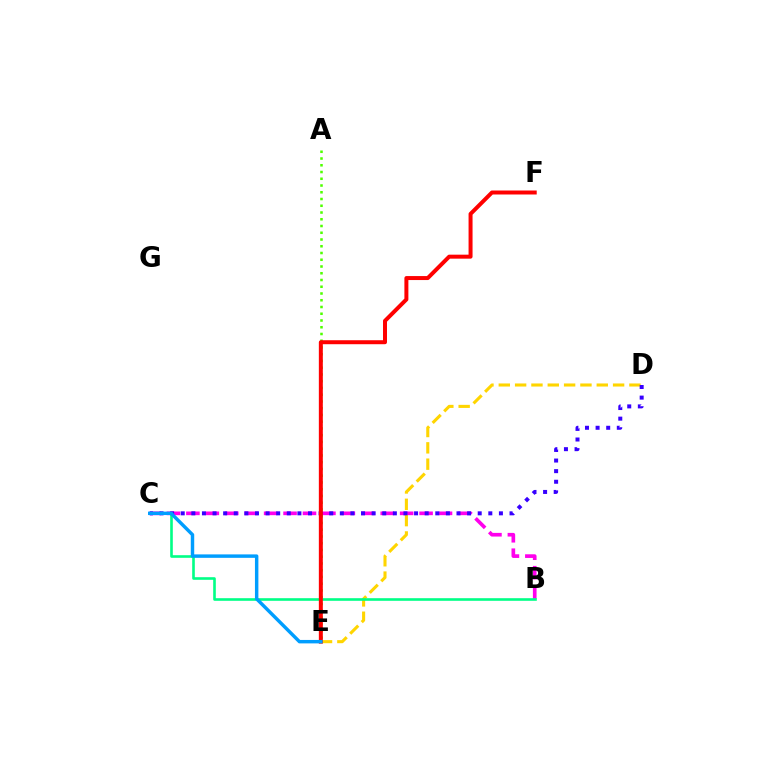{('B', 'C'): [{'color': '#ff00ed', 'line_style': 'dashed', 'thickness': 2.64}, {'color': '#00ff86', 'line_style': 'solid', 'thickness': 1.88}], ('D', 'E'): [{'color': '#ffd500', 'line_style': 'dashed', 'thickness': 2.22}], ('C', 'D'): [{'color': '#3700ff', 'line_style': 'dotted', 'thickness': 2.88}], ('A', 'E'): [{'color': '#4fff00', 'line_style': 'dotted', 'thickness': 1.83}], ('E', 'F'): [{'color': '#ff0000', 'line_style': 'solid', 'thickness': 2.87}], ('C', 'E'): [{'color': '#009eff', 'line_style': 'solid', 'thickness': 2.48}]}